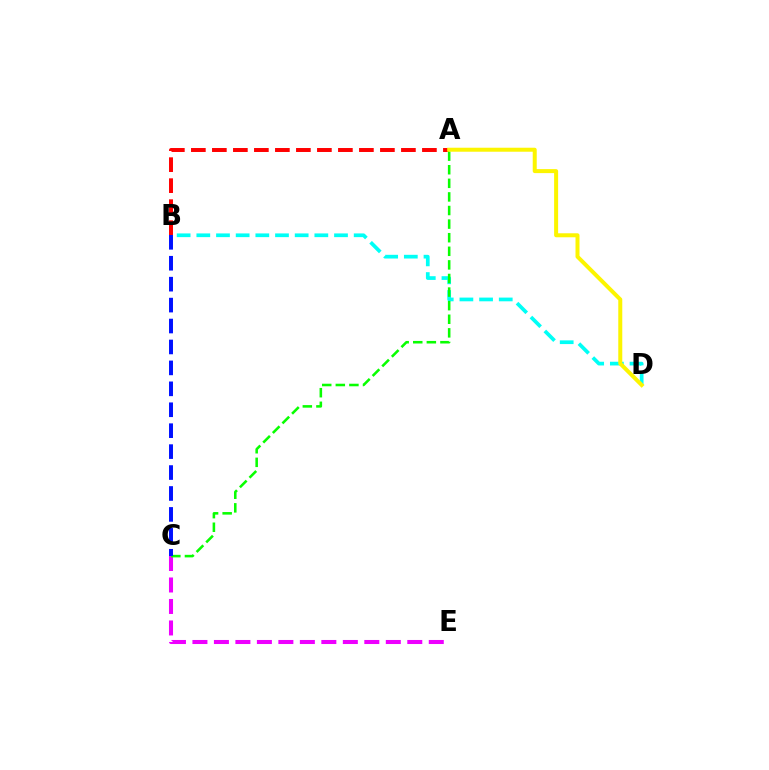{('A', 'B'): [{'color': '#ff0000', 'line_style': 'dashed', 'thickness': 2.85}], ('C', 'E'): [{'color': '#ee00ff', 'line_style': 'dashed', 'thickness': 2.92}], ('B', 'D'): [{'color': '#00fff6', 'line_style': 'dashed', 'thickness': 2.67}], ('A', 'C'): [{'color': '#08ff00', 'line_style': 'dashed', 'thickness': 1.85}], ('A', 'D'): [{'color': '#fcf500', 'line_style': 'solid', 'thickness': 2.88}], ('B', 'C'): [{'color': '#0010ff', 'line_style': 'dashed', 'thickness': 2.84}]}